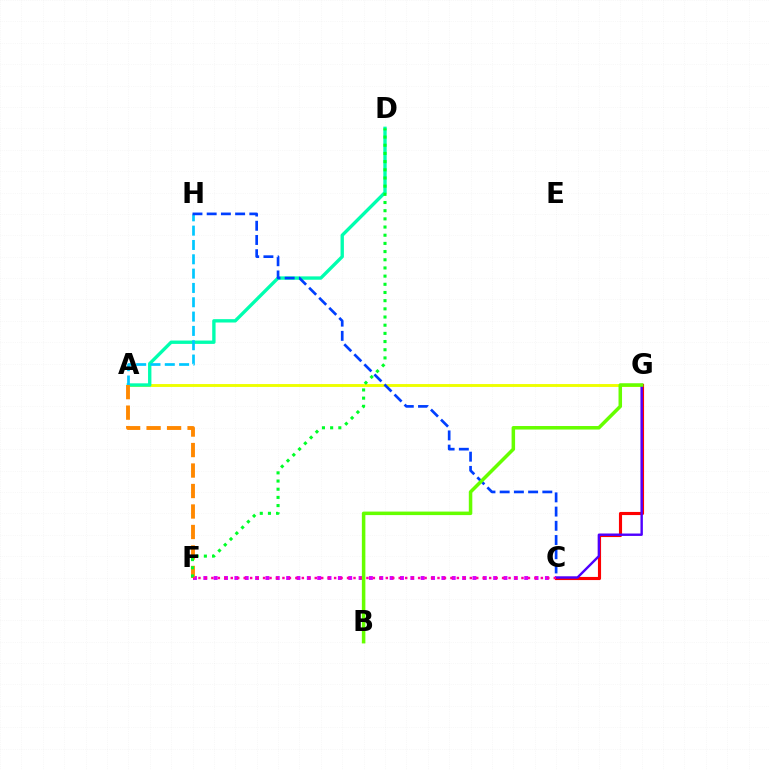{('A', 'G'): [{'color': '#eeff00', 'line_style': 'solid', 'thickness': 2.09}], ('A', 'D'): [{'color': '#00ffaf', 'line_style': 'solid', 'thickness': 2.42}], ('C', 'F'): [{'color': '#d600ff', 'line_style': 'dotted', 'thickness': 2.81}, {'color': '#ff00a0', 'line_style': 'dotted', 'thickness': 1.76}], ('A', 'H'): [{'color': '#00c7ff', 'line_style': 'dashed', 'thickness': 1.95}], ('C', 'G'): [{'color': '#ff0000', 'line_style': 'solid', 'thickness': 2.25}, {'color': '#4f00ff', 'line_style': 'solid', 'thickness': 1.73}], ('A', 'F'): [{'color': '#ff8800', 'line_style': 'dashed', 'thickness': 2.78}], ('C', 'H'): [{'color': '#003fff', 'line_style': 'dashed', 'thickness': 1.93}], ('D', 'F'): [{'color': '#00ff27', 'line_style': 'dotted', 'thickness': 2.22}], ('B', 'G'): [{'color': '#66ff00', 'line_style': 'solid', 'thickness': 2.53}]}